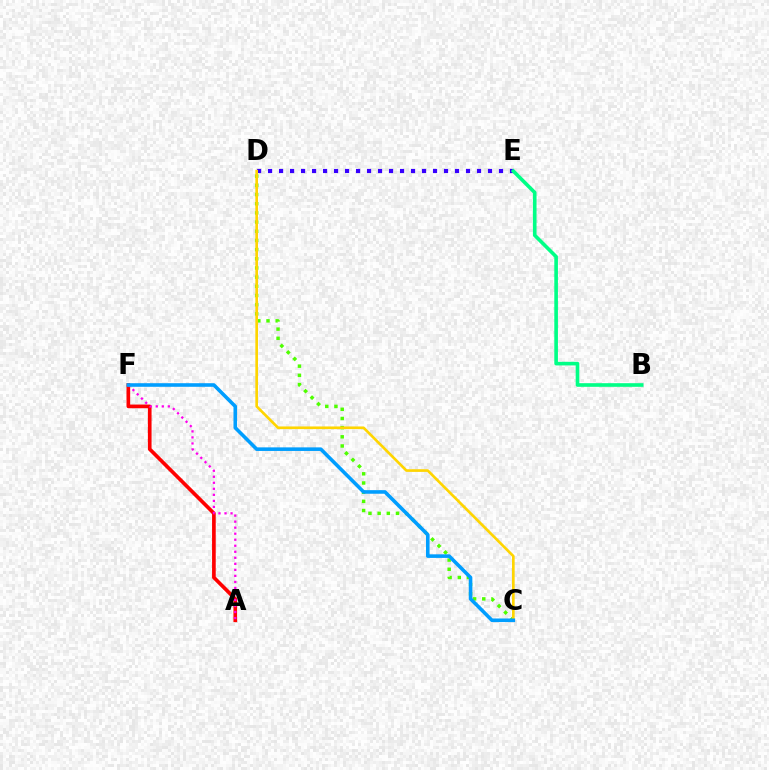{('A', 'F'): [{'color': '#ff0000', 'line_style': 'solid', 'thickness': 2.64}, {'color': '#ff00ed', 'line_style': 'dotted', 'thickness': 1.64}], ('D', 'E'): [{'color': '#3700ff', 'line_style': 'dotted', 'thickness': 2.99}], ('C', 'D'): [{'color': '#4fff00', 'line_style': 'dotted', 'thickness': 2.49}, {'color': '#ffd500', 'line_style': 'solid', 'thickness': 1.91}], ('B', 'E'): [{'color': '#00ff86', 'line_style': 'solid', 'thickness': 2.61}], ('C', 'F'): [{'color': '#009eff', 'line_style': 'solid', 'thickness': 2.58}]}